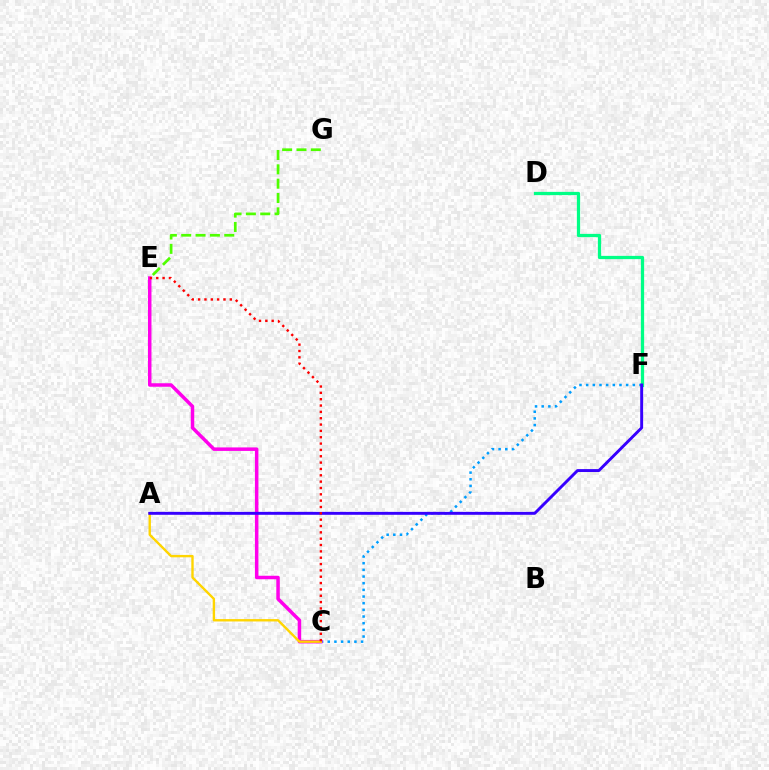{('D', 'F'): [{'color': '#00ff86', 'line_style': 'solid', 'thickness': 2.34}], ('E', 'G'): [{'color': '#4fff00', 'line_style': 'dashed', 'thickness': 1.95}], ('C', 'F'): [{'color': '#009eff', 'line_style': 'dotted', 'thickness': 1.81}], ('C', 'E'): [{'color': '#ff00ed', 'line_style': 'solid', 'thickness': 2.52}, {'color': '#ff0000', 'line_style': 'dotted', 'thickness': 1.72}], ('A', 'C'): [{'color': '#ffd500', 'line_style': 'solid', 'thickness': 1.72}], ('A', 'F'): [{'color': '#3700ff', 'line_style': 'solid', 'thickness': 2.1}]}